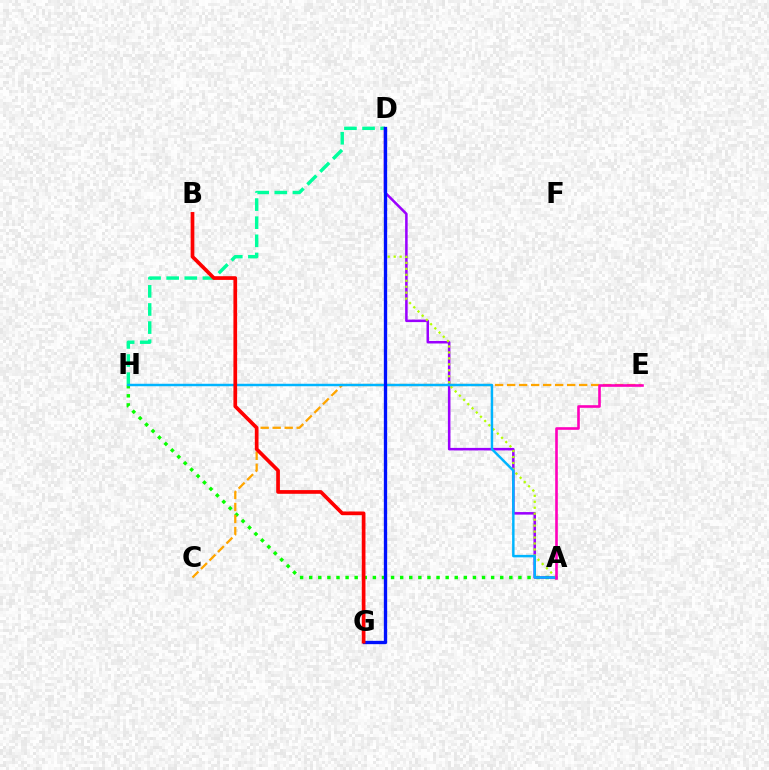{('A', 'H'): [{'color': '#08ff00', 'line_style': 'dotted', 'thickness': 2.47}, {'color': '#00b5ff', 'line_style': 'solid', 'thickness': 1.77}], ('D', 'H'): [{'color': '#00ff9d', 'line_style': 'dashed', 'thickness': 2.46}], ('A', 'D'): [{'color': '#9b00ff', 'line_style': 'solid', 'thickness': 1.83}, {'color': '#b3ff00', 'line_style': 'dotted', 'thickness': 1.62}], ('C', 'E'): [{'color': '#ffa500', 'line_style': 'dashed', 'thickness': 1.63}], ('A', 'E'): [{'color': '#ff00bd', 'line_style': 'solid', 'thickness': 1.89}], ('D', 'G'): [{'color': '#0010ff', 'line_style': 'solid', 'thickness': 2.39}], ('B', 'G'): [{'color': '#ff0000', 'line_style': 'solid', 'thickness': 2.66}]}